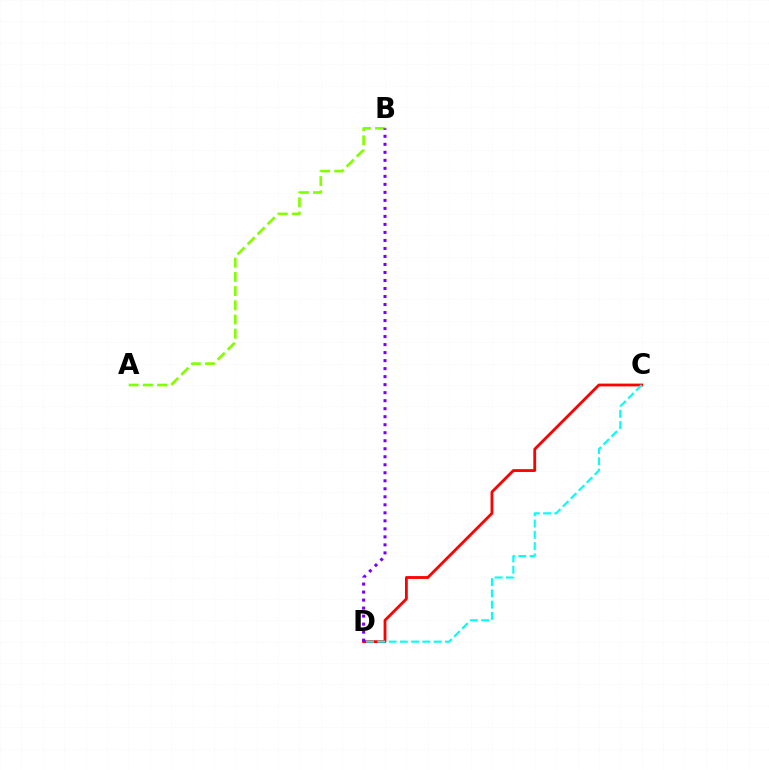{('A', 'B'): [{'color': '#84ff00', 'line_style': 'dashed', 'thickness': 1.93}], ('C', 'D'): [{'color': '#ff0000', 'line_style': 'solid', 'thickness': 2.02}, {'color': '#00fff6', 'line_style': 'dashed', 'thickness': 1.53}], ('B', 'D'): [{'color': '#7200ff', 'line_style': 'dotted', 'thickness': 2.18}]}